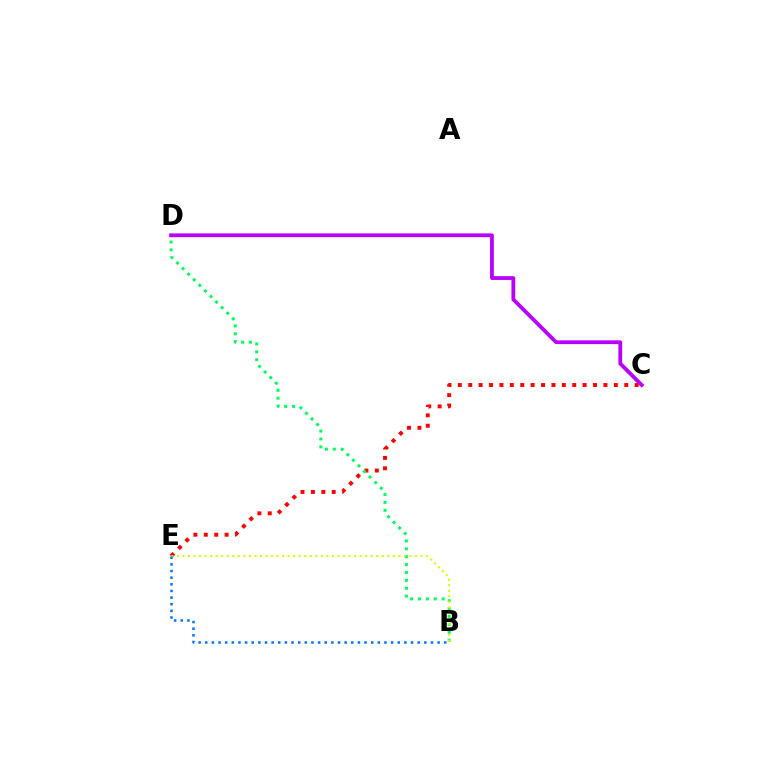{('C', 'E'): [{'color': '#ff0000', 'line_style': 'dotted', 'thickness': 2.83}], ('B', 'D'): [{'color': '#00ff5c', 'line_style': 'dotted', 'thickness': 2.14}], ('B', 'E'): [{'color': '#d1ff00', 'line_style': 'dotted', 'thickness': 1.5}, {'color': '#0074ff', 'line_style': 'dotted', 'thickness': 1.8}], ('C', 'D'): [{'color': '#b900ff', 'line_style': 'solid', 'thickness': 2.73}]}